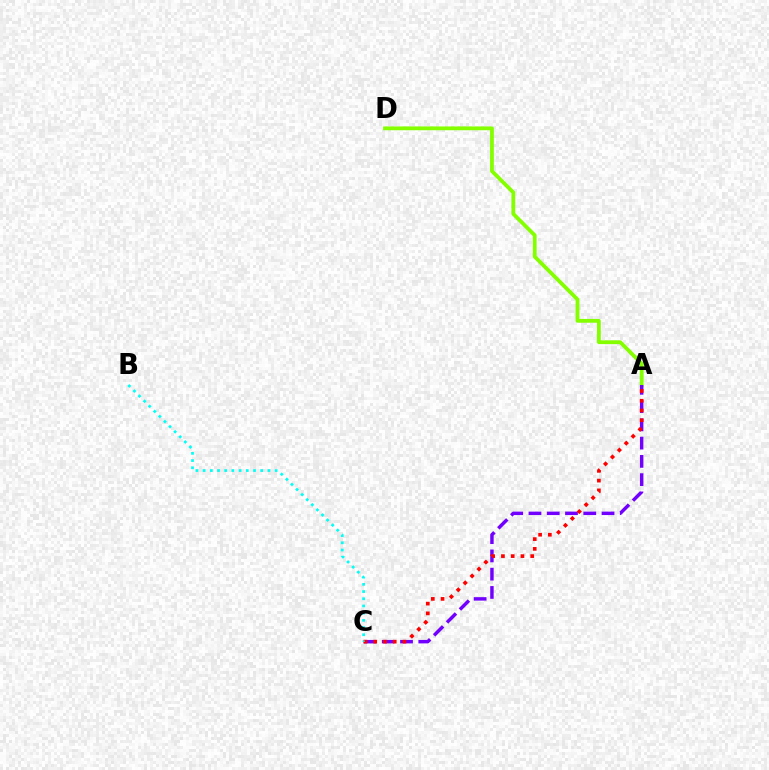{('A', 'D'): [{'color': '#84ff00', 'line_style': 'solid', 'thickness': 2.73}], ('A', 'C'): [{'color': '#7200ff', 'line_style': 'dashed', 'thickness': 2.48}, {'color': '#ff0000', 'line_style': 'dotted', 'thickness': 2.65}], ('B', 'C'): [{'color': '#00fff6', 'line_style': 'dotted', 'thickness': 1.96}]}